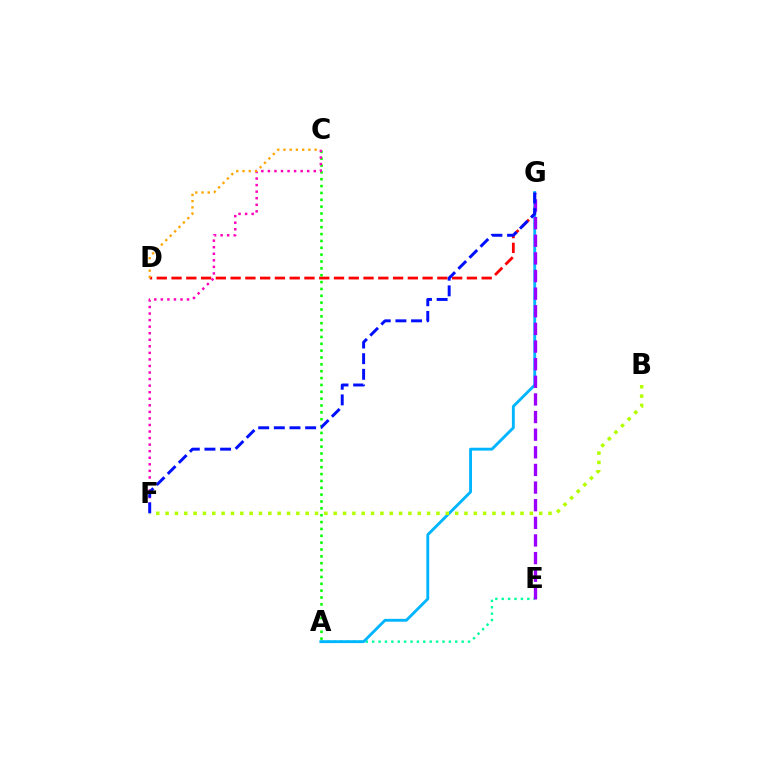{('A', 'E'): [{'color': '#00ff9d', 'line_style': 'dotted', 'thickness': 1.74}], ('D', 'G'): [{'color': '#ff0000', 'line_style': 'dashed', 'thickness': 2.01}], ('A', 'C'): [{'color': '#08ff00', 'line_style': 'dotted', 'thickness': 1.86}], ('C', 'F'): [{'color': '#ff00bd', 'line_style': 'dotted', 'thickness': 1.78}], ('A', 'G'): [{'color': '#00b5ff', 'line_style': 'solid', 'thickness': 2.07}], ('E', 'G'): [{'color': '#9b00ff', 'line_style': 'dashed', 'thickness': 2.39}], ('B', 'F'): [{'color': '#b3ff00', 'line_style': 'dotted', 'thickness': 2.54}], ('F', 'G'): [{'color': '#0010ff', 'line_style': 'dashed', 'thickness': 2.13}], ('C', 'D'): [{'color': '#ffa500', 'line_style': 'dotted', 'thickness': 1.69}]}